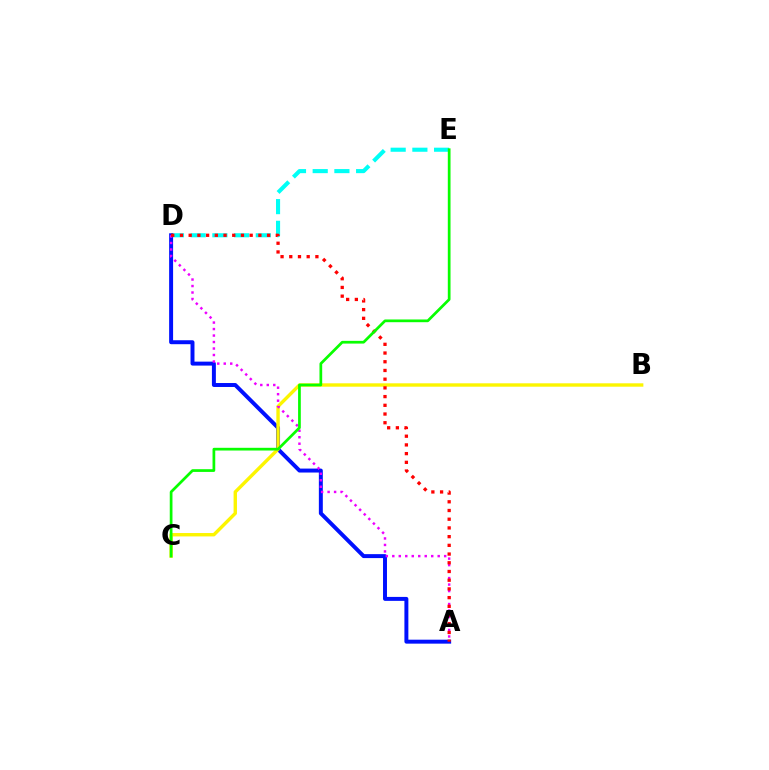{('D', 'E'): [{'color': '#00fff6', 'line_style': 'dashed', 'thickness': 2.95}], ('A', 'D'): [{'color': '#0010ff', 'line_style': 'solid', 'thickness': 2.85}, {'color': '#ee00ff', 'line_style': 'dotted', 'thickness': 1.76}, {'color': '#ff0000', 'line_style': 'dotted', 'thickness': 2.37}], ('B', 'C'): [{'color': '#fcf500', 'line_style': 'solid', 'thickness': 2.44}], ('C', 'E'): [{'color': '#08ff00', 'line_style': 'solid', 'thickness': 1.96}]}